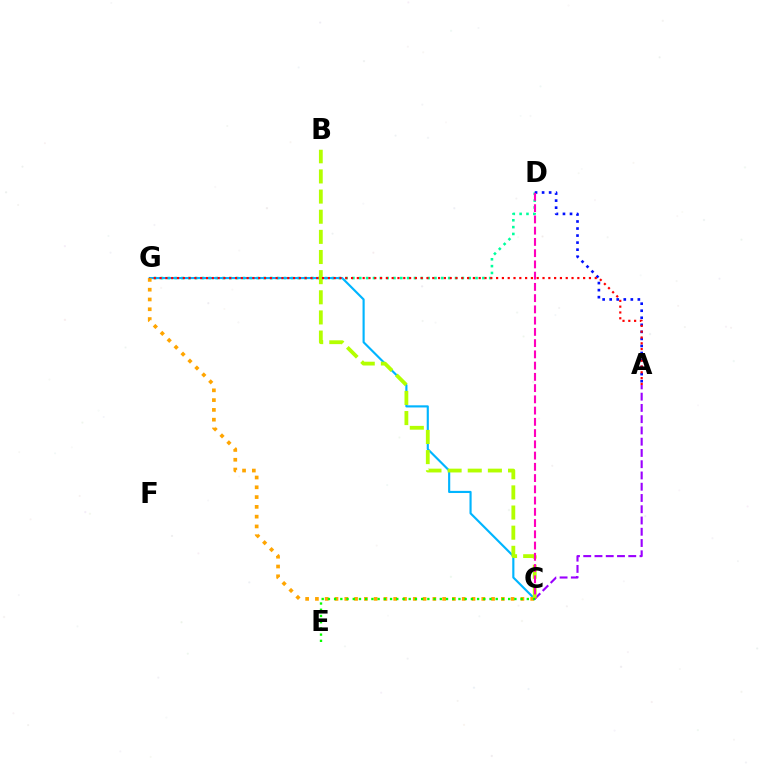{('D', 'G'): [{'color': '#00ff9d', 'line_style': 'dotted', 'thickness': 1.86}], ('A', 'D'): [{'color': '#0010ff', 'line_style': 'dotted', 'thickness': 1.91}], ('C', 'G'): [{'color': '#00b5ff', 'line_style': 'solid', 'thickness': 1.54}, {'color': '#ffa500', 'line_style': 'dotted', 'thickness': 2.66}], ('A', 'C'): [{'color': '#9b00ff', 'line_style': 'dashed', 'thickness': 1.53}], ('B', 'C'): [{'color': '#b3ff00', 'line_style': 'dashed', 'thickness': 2.74}], ('A', 'G'): [{'color': '#ff0000', 'line_style': 'dotted', 'thickness': 1.58}], ('C', 'D'): [{'color': '#ff00bd', 'line_style': 'dashed', 'thickness': 1.53}], ('C', 'E'): [{'color': '#08ff00', 'line_style': 'dotted', 'thickness': 1.69}]}